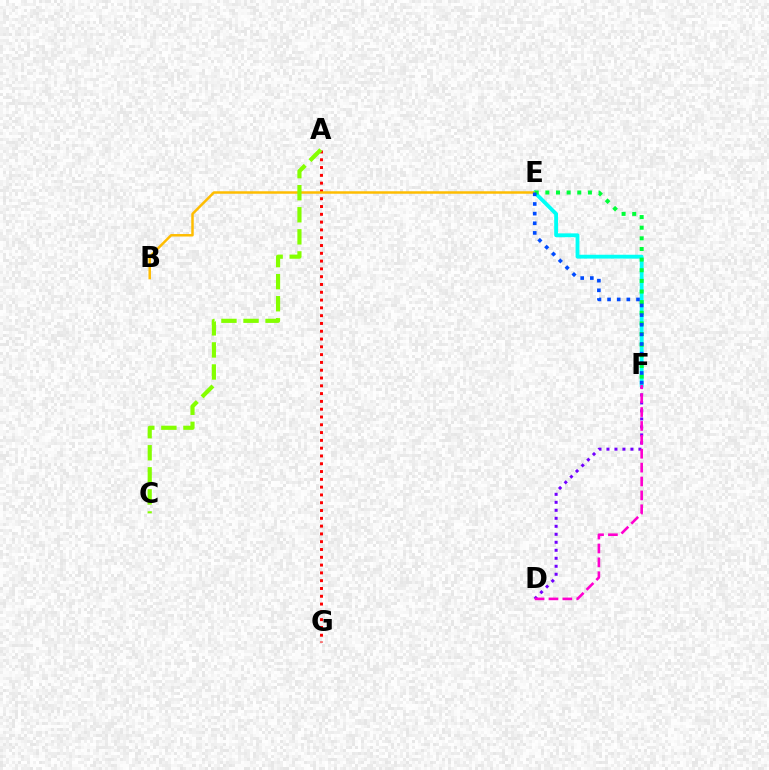{('D', 'F'): [{'color': '#7200ff', 'line_style': 'dotted', 'thickness': 2.17}, {'color': '#ff00cf', 'line_style': 'dashed', 'thickness': 1.89}], ('E', 'F'): [{'color': '#00fff6', 'line_style': 'solid', 'thickness': 2.76}, {'color': '#00ff39', 'line_style': 'dotted', 'thickness': 2.89}, {'color': '#004bff', 'line_style': 'dotted', 'thickness': 2.62}], ('A', 'G'): [{'color': '#ff0000', 'line_style': 'dotted', 'thickness': 2.12}], ('B', 'E'): [{'color': '#ffbd00', 'line_style': 'solid', 'thickness': 1.79}], ('A', 'C'): [{'color': '#84ff00', 'line_style': 'dashed', 'thickness': 3.0}]}